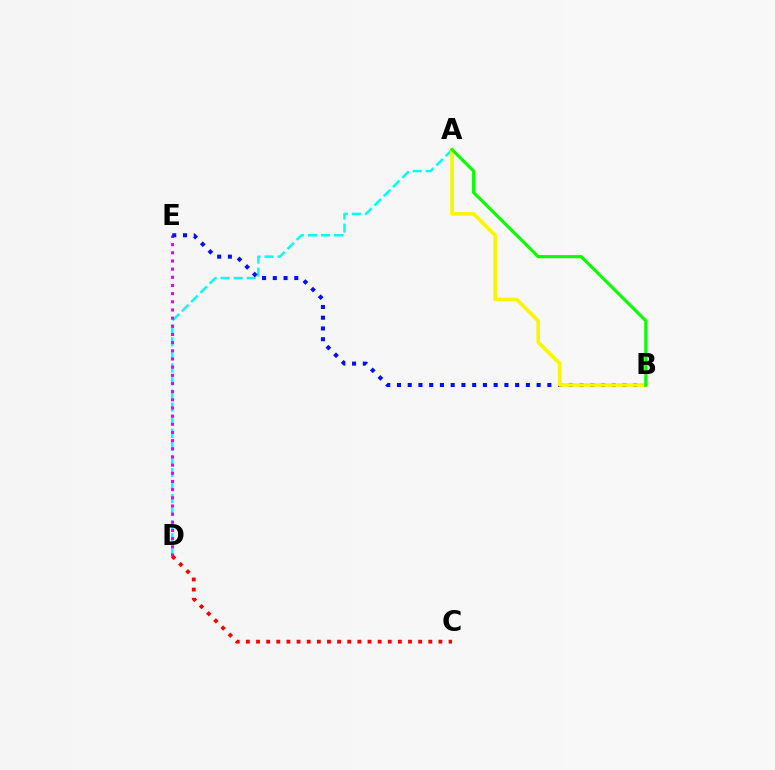{('A', 'D'): [{'color': '#00fff6', 'line_style': 'dashed', 'thickness': 1.77}], ('D', 'E'): [{'color': '#ee00ff', 'line_style': 'dotted', 'thickness': 2.22}], ('B', 'E'): [{'color': '#0010ff', 'line_style': 'dotted', 'thickness': 2.92}], ('A', 'B'): [{'color': '#fcf500', 'line_style': 'solid', 'thickness': 2.62}, {'color': '#08ff00', 'line_style': 'solid', 'thickness': 2.26}], ('C', 'D'): [{'color': '#ff0000', 'line_style': 'dotted', 'thickness': 2.75}]}